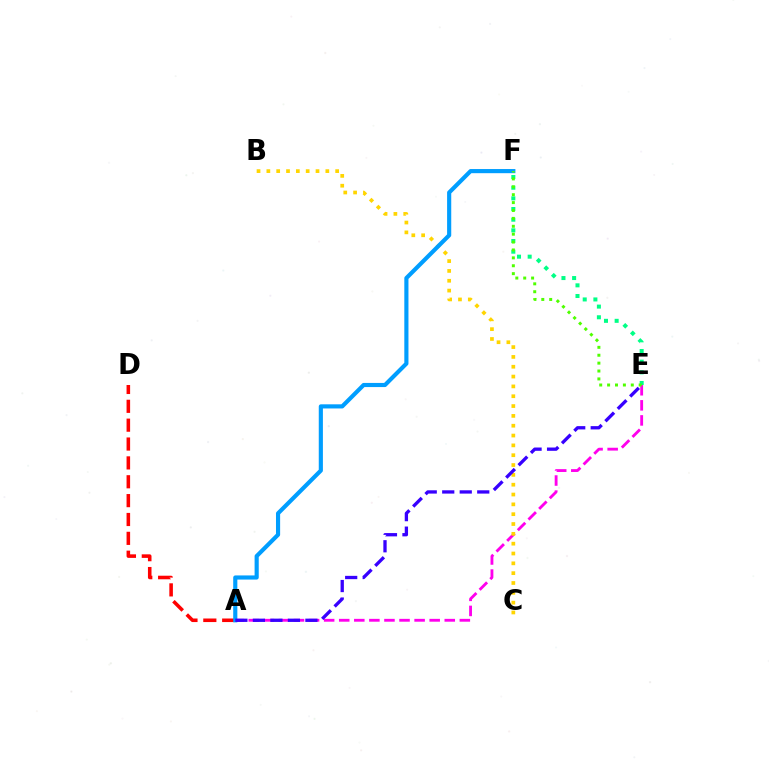{('A', 'E'): [{'color': '#ff00ed', 'line_style': 'dashed', 'thickness': 2.05}, {'color': '#3700ff', 'line_style': 'dashed', 'thickness': 2.38}], ('E', 'F'): [{'color': '#00ff86', 'line_style': 'dotted', 'thickness': 2.9}, {'color': '#4fff00', 'line_style': 'dotted', 'thickness': 2.14}], ('B', 'C'): [{'color': '#ffd500', 'line_style': 'dotted', 'thickness': 2.67}], ('A', 'D'): [{'color': '#ff0000', 'line_style': 'dashed', 'thickness': 2.56}], ('A', 'F'): [{'color': '#009eff', 'line_style': 'solid', 'thickness': 2.98}]}